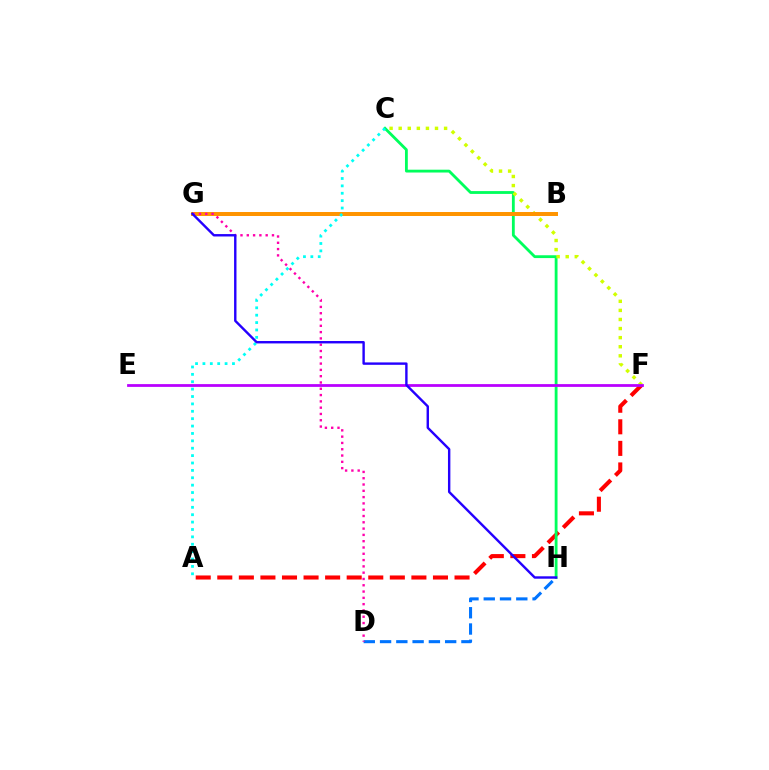{('B', 'G'): [{'color': '#3dff00', 'line_style': 'dotted', 'thickness': 1.59}, {'color': '#ff9400', 'line_style': 'solid', 'thickness': 2.86}], ('A', 'F'): [{'color': '#ff0000', 'line_style': 'dashed', 'thickness': 2.93}], ('D', 'H'): [{'color': '#0074ff', 'line_style': 'dashed', 'thickness': 2.21}], ('C', 'H'): [{'color': '#00ff5c', 'line_style': 'solid', 'thickness': 2.03}], ('C', 'F'): [{'color': '#d1ff00', 'line_style': 'dotted', 'thickness': 2.47}], ('E', 'F'): [{'color': '#b900ff', 'line_style': 'solid', 'thickness': 2.0}], ('A', 'C'): [{'color': '#00fff6', 'line_style': 'dotted', 'thickness': 2.01}], ('D', 'G'): [{'color': '#ff00ac', 'line_style': 'dotted', 'thickness': 1.71}], ('G', 'H'): [{'color': '#2500ff', 'line_style': 'solid', 'thickness': 1.73}]}